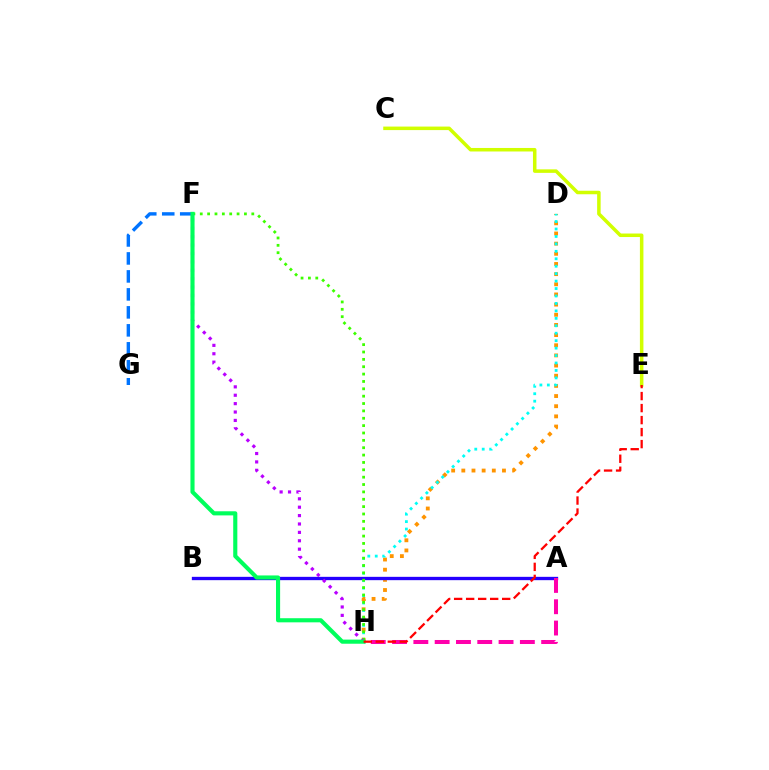{('D', 'H'): [{'color': '#ff9400', 'line_style': 'dotted', 'thickness': 2.76}, {'color': '#00fff6', 'line_style': 'dotted', 'thickness': 2.02}], ('C', 'E'): [{'color': '#d1ff00', 'line_style': 'solid', 'thickness': 2.53}], ('F', 'G'): [{'color': '#0074ff', 'line_style': 'dashed', 'thickness': 2.44}], ('A', 'B'): [{'color': '#2500ff', 'line_style': 'solid', 'thickness': 2.4}], ('F', 'H'): [{'color': '#3dff00', 'line_style': 'dotted', 'thickness': 2.0}, {'color': '#b900ff', 'line_style': 'dotted', 'thickness': 2.28}, {'color': '#00ff5c', 'line_style': 'solid', 'thickness': 2.97}], ('A', 'H'): [{'color': '#ff00ac', 'line_style': 'dashed', 'thickness': 2.89}], ('E', 'H'): [{'color': '#ff0000', 'line_style': 'dashed', 'thickness': 1.63}]}